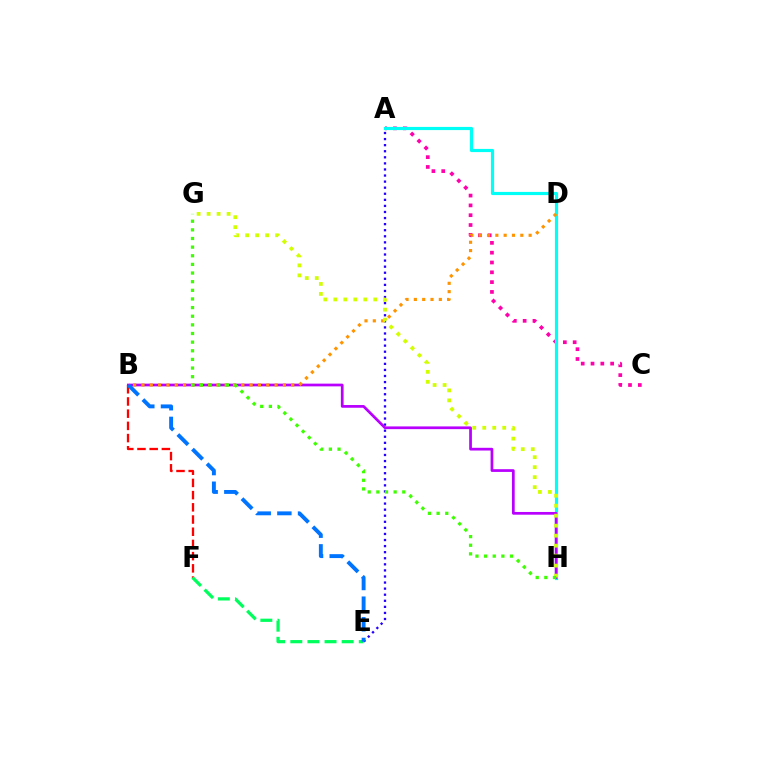{('B', 'F'): [{'color': '#ff0000', 'line_style': 'dashed', 'thickness': 1.66}], ('A', 'C'): [{'color': '#ff00ac', 'line_style': 'dotted', 'thickness': 2.67}], ('A', 'E'): [{'color': '#2500ff', 'line_style': 'dotted', 'thickness': 1.65}], ('A', 'H'): [{'color': '#00fff6', 'line_style': 'solid', 'thickness': 2.29}], ('B', 'H'): [{'color': '#b900ff', 'line_style': 'solid', 'thickness': 1.96}], ('B', 'D'): [{'color': '#ff9400', 'line_style': 'dotted', 'thickness': 2.26}], ('E', 'F'): [{'color': '#00ff5c', 'line_style': 'dashed', 'thickness': 2.33}], ('G', 'H'): [{'color': '#d1ff00', 'line_style': 'dotted', 'thickness': 2.71}, {'color': '#3dff00', 'line_style': 'dotted', 'thickness': 2.35}], ('B', 'E'): [{'color': '#0074ff', 'line_style': 'dashed', 'thickness': 2.8}]}